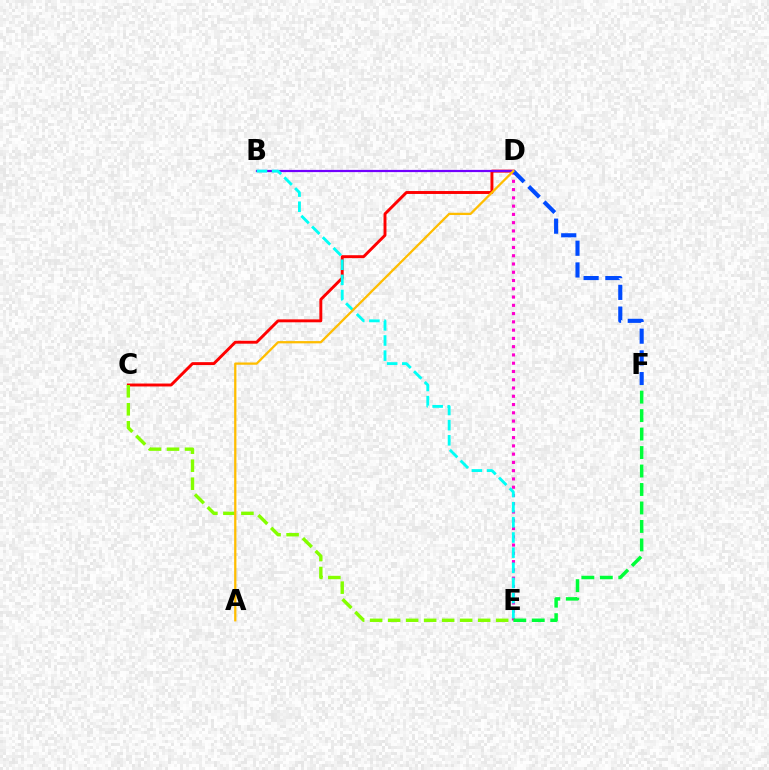{('C', 'D'): [{'color': '#ff0000', 'line_style': 'solid', 'thickness': 2.1}], ('C', 'E'): [{'color': '#84ff00', 'line_style': 'dashed', 'thickness': 2.45}], ('D', 'E'): [{'color': '#ff00cf', 'line_style': 'dotted', 'thickness': 2.25}], ('B', 'D'): [{'color': '#7200ff', 'line_style': 'solid', 'thickness': 1.59}], ('B', 'E'): [{'color': '#00fff6', 'line_style': 'dashed', 'thickness': 2.06}], ('D', 'F'): [{'color': '#004bff', 'line_style': 'dashed', 'thickness': 2.95}], ('A', 'D'): [{'color': '#ffbd00', 'line_style': 'solid', 'thickness': 1.63}], ('E', 'F'): [{'color': '#00ff39', 'line_style': 'dashed', 'thickness': 2.51}]}